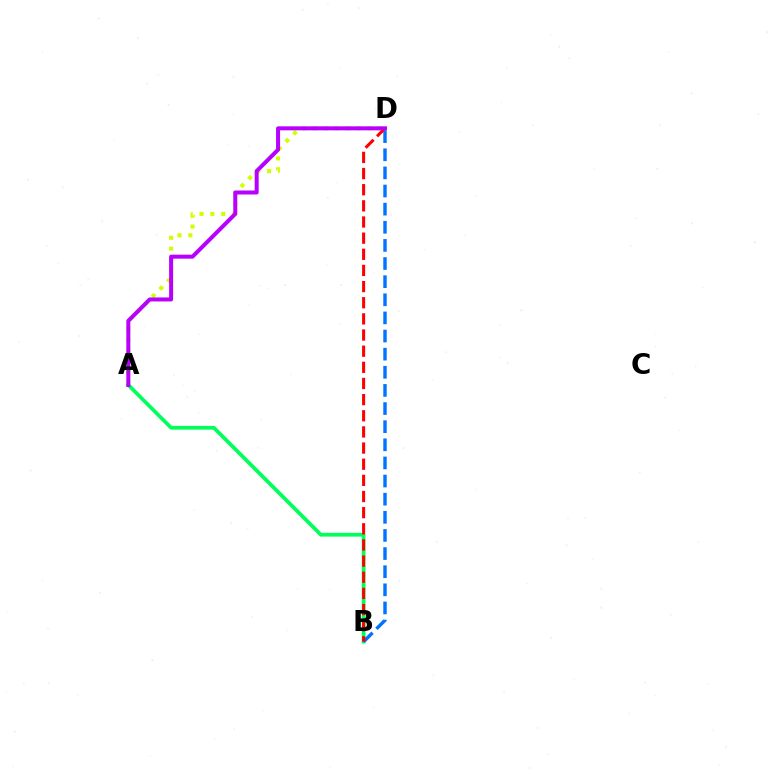{('A', 'D'): [{'color': '#d1ff00', 'line_style': 'dotted', 'thickness': 2.95}, {'color': '#b900ff', 'line_style': 'solid', 'thickness': 2.88}], ('A', 'B'): [{'color': '#00ff5c', 'line_style': 'solid', 'thickness': 2.69}], ('B', 'D'): [{'color': '#0074ff', 'line_style': 'dashed', 'thickness': 2.46}, {'color': '#ff0000', 'line_style': 'dashed', 'thickness': 2.19}]}